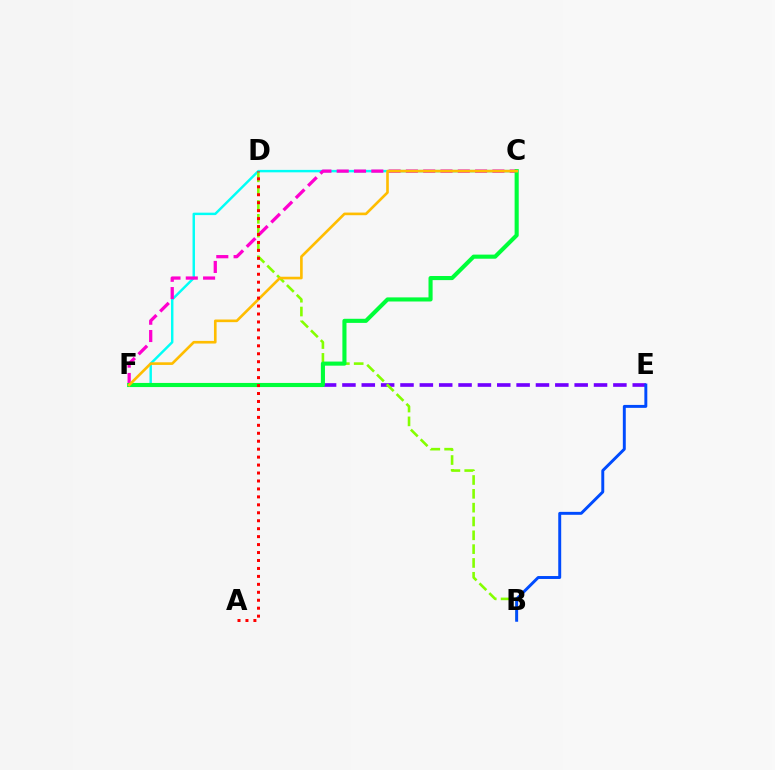{('E', 'F'): [{'color': '#7200ff', 'line_style': 'dashed', 'thickness': 2.63}], ('C', 'F'): [{'color': '#00fff6', 'line_style': 'solid', 'thickness': 1.76}, {'color': '#ff00cf', 'line_style': 'dashed', 'thickness': 2.35}, {'color': '#00ff39', 'line_style': 'solid', 'thickness': 2.96}, {'color': '#ffbd00', 'line_style': 'solid', 'thickness': 1.9}], ('B', 'D'): [{'color': '#84ff00', 'line_style': 'dashed', 'thickness': 1.88}], ('A', 'D'): [{'color': '#ff0000', 'line_style': 'dotted', 'thickness': 2.16}], ('B', 'E'): [{'color': '#004bff', 'line_style': 'solid', 'thickness': 2.11}]}